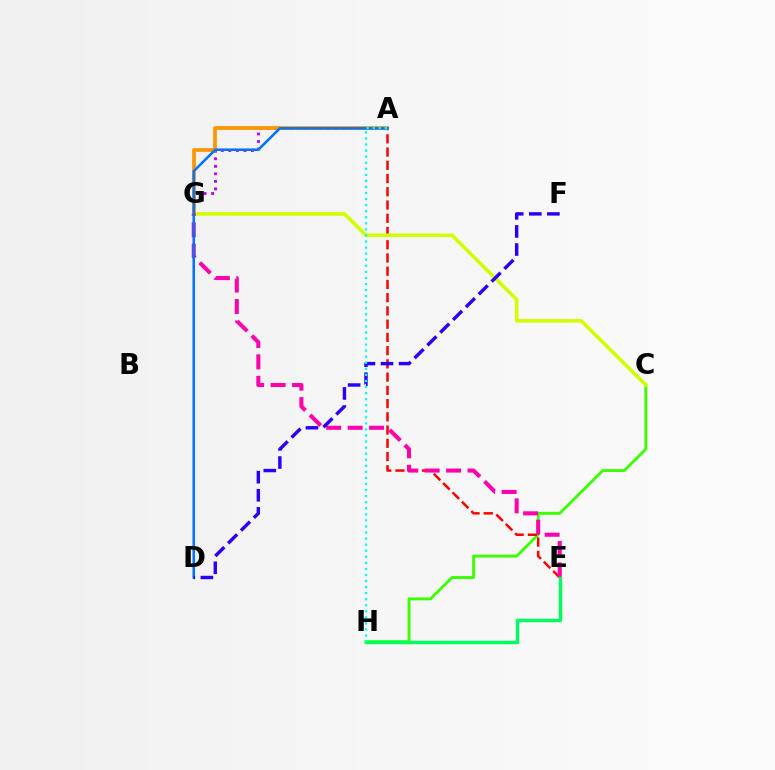{('C', 'H'): [{'color': '#3dff00', 'line_style': 'solid', 'thickness': 2.09}], ('A', 'E'): [{'color': '#ff0000', 'line_style': 'dashed', 'thickness': 1.8}], ('C', 'G'): [{'color': '#d1ff00', 'line_style': 'solid', 'thickness': 2.58}], ('A', 'G'): [{'color': '#b900ff', 'line_style': 'dotted', 'thickness': 2.05}, {'color': '#ff9400', 'line_style': 'solid', 'thickness': 2.67}], ('E', 'G'): [{'color': '#ff00ac', 'line_style': 'dashed', 'thickness': 2.91}], ('A', 'D'): [{'color': '#0074ff', 'line_style': 'solid', 'thickness': 1.85}], ('E', 'H'): [{'color': '#00ff5c', 'line_style': 'solid', 'thickness': 2.48}], ('D', 'F'): [{'color': '#2500ff', 'line_style': 'dashed', 'thickness': 2.46}], ('A', 'H'): [{'color': '#00fff6', 'line_style': 'dotted', 'thickness': 1.65}]}